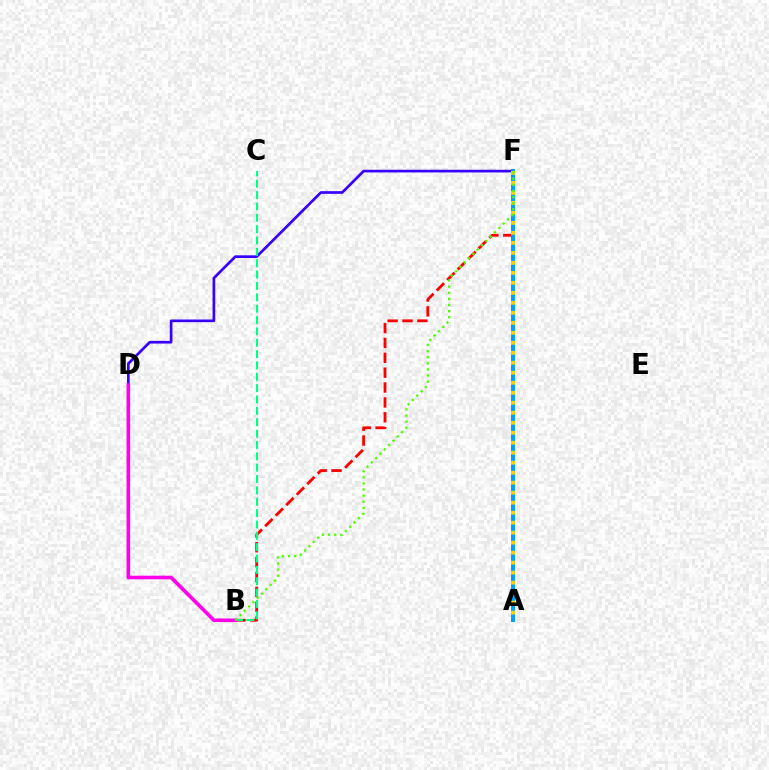{('D', 'F'): [{'color': '#3700ff', 'line_style': 'solid', 'thickness': 1.93}], ('B', 'F'): [{'color': '#ff0000', 'line_style': 'dashed', 'thickness': 2.02}, {'color': '#4fff00', 'line_style': 'dotted', 'thickness': 1.66}], ('B', 'C'): [{'color': '#00ff86', 'line_style': 'dashed', 'thickness': 1.54}], ('A', 'F'): [{'color': '#009eff', 'line_style': 'solid', 'thickness': 2.85}, {'color': '#ffd500', 'line_style': 'dotted', 'thickness': 2.72}], ('B', 'D'): [{'color': '#ff00ed', 'line_style': 'solid', 'thickness': 2.6}]}